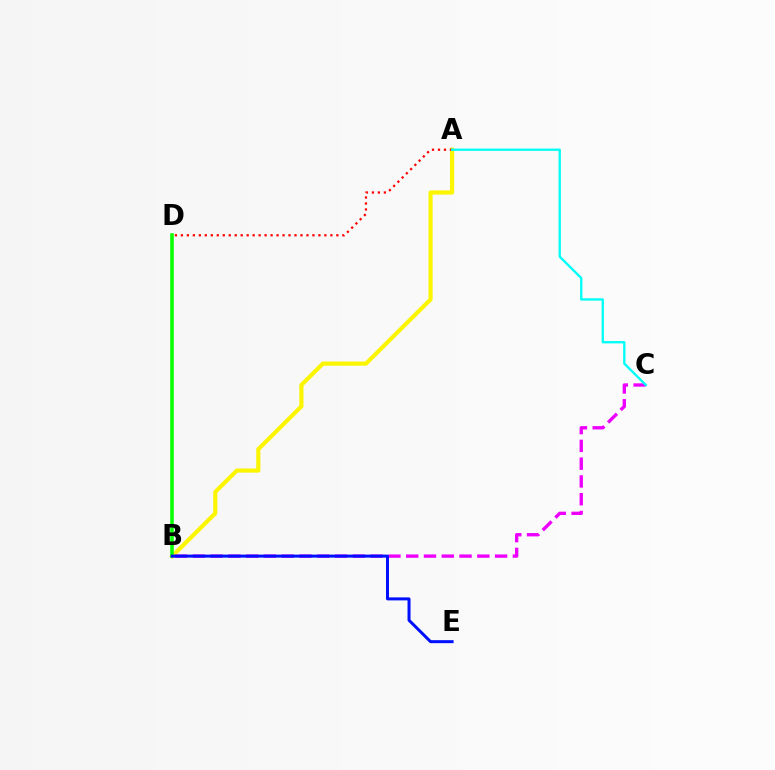{('A', 'B'): [{'color': '#fcf500', 'line_style': 'solid', 'thickness': 2.99}], ('A', 'D'): [{'color': '#ff0000', 'line_style': 'dotted', 'thickness': 1.62}], ('B', 'C'): [{'color': '#ee00ff', 'line_style': 'dashed', 'thickness': 2.42}], ('A', 'C'): [{'color': '#00fff6', 'line_style': 'solid', 'thickness': 1.68}], ('B', 'D'): [{'color': '#08ff00', 'line_style': 'solid', 'thickness': 2.58}], ('B', 'E'): [{'color': '#0010ff', 'line_style': 'solid', 'thickness': 2.16}]}